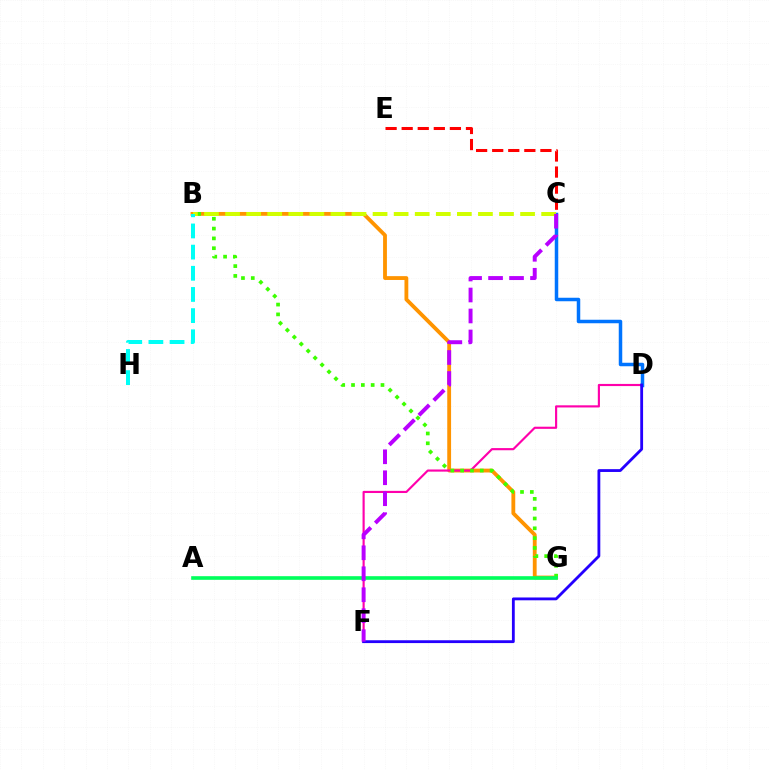{('B', 'G'): [{'color': '#ff9400', 'line_style': 'solid', 'thickness': 2.76}, {'color': '#3dff00', 'line_style': 'dotted', 'thickness': 2.67}], ('D', 'F'): [{'color': '#ff00ac', 'line_style': 'solid', 'thickness': 1.55}, {'color': '#2500ff', 'line_style': 'solid', 'thickness': 2.03}], ('A', 'G'): [{'color': '#00ff5c', 'line_style': 'solid', 'thickness': 2.62}], ('C', 'D'): [{'color': '#0074ff', 'line_style': 'solid', 'thickness': 2.52}], ('B', 'C'): [{'color': '#d1ff00', 'line_style': 'dashed', 'thickness': 2.86}], ('C', 'E'): [{'color': '#ff0000', 'line_style': 'dashed', 'thickness': 2.18}], ('B', 'H'): [{'color': '#00fff6', 'line_style': 'dashed', 'thickness': 2.88}], ('C', 'F'): [{'color': '#b900ff', 'line_style': 'dashed', 'thickness': 2.85}]}